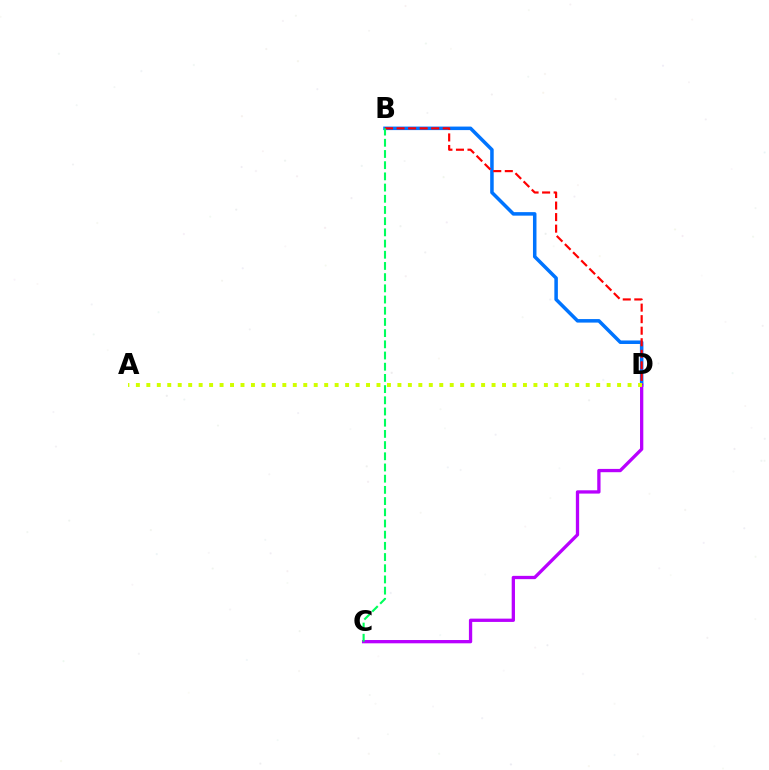{('B', 'D'): [{'color': '#0074ff', 'line_style': 'solid', 'thickness': 2.53}, {'color': '#ff0000', 'line_style': 'dashed', 'thickness': 1.57}], ('C', 'D'): [{'color': '#b900ff', 'line_style': 'solid', 'thickness': 2.37}], ('B', 'C'): [{'color': '#00ff5c', 'line_style': 'dashed', 'thickness': 1.52}], ('A', 'D'): [{'color': '#d1ff00', 'line_style': 'dotted', 'thickness': 2.84}]}